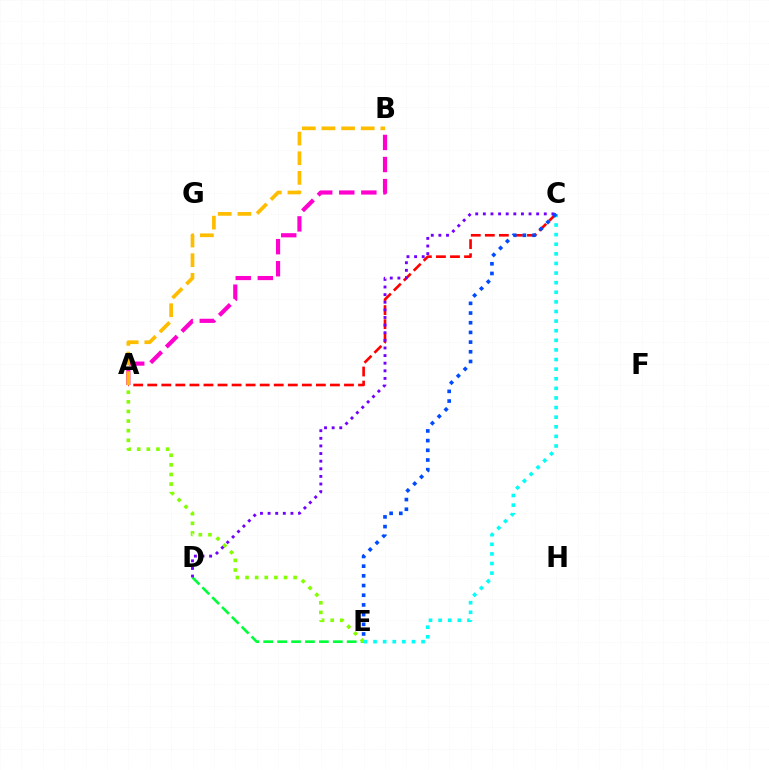{('D', 'E'): [{'color': '#00ff39', 'line_style': 'dashed', 'thickness': 1.89}], ('A', 'C'): [{'color': '#ff0000', 'line_style': 'dashed', 'thickness': 1.91}], ('A', 'B'): [{'color': '#ff00cf', 'line_style': 'dashed', 'thickness': 3.0}, {'color': '#ffbd00', 'line_style': 'dashed', 'thickness': 2.67}], ('A', 'E'): [{'color': '#84ff00', 'line_style': 'dotted', 'thickness': 2.61}], ('C', 'E'): [{'color': '#00fff6', 'line_style': 'dotted', 'thickness': 2.61}, {'color': '#004bff', 'line_style': 'dotted', 'thickness': 2.63}], ('C', 'D'): [{'color': '#7200ff', 'line_style': 'dotted', 'thickness': 2.07}]}